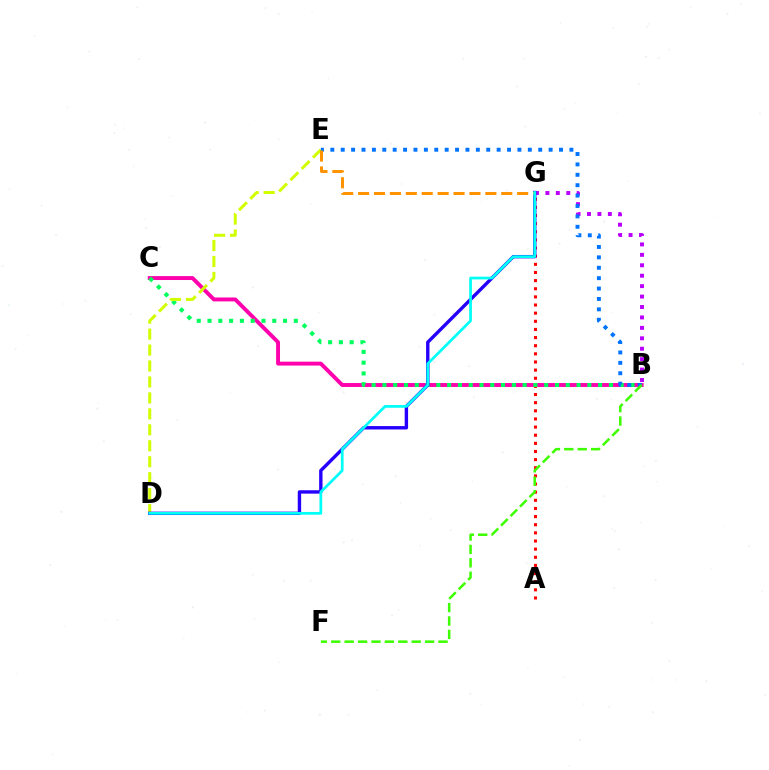{('B', 'C'): [{'color': '#ff00ac', 'line_style': 'solid', 'thickness': 2.81}, {'color': '#00ff5c', 'line_style': 'dotted', 'thickness': 2.93}], ('B', 'G'): [{'color': '#b900ff', 'line_style': 'dotted', 'thickness': 2.83}], ('A', 'G'): [{'color': '#ff0000', 'line_style': 'dotted', 'thickness': 2.21}], ('D', 'E'): [{'color': '#d1ff00', 'line_style': 'dashed', 'thickness': 2.17}], ('D', 'G'): [{'color': '#2500ff', 'line_style': 'solid', 'thickness': 2.44}, {'color': '#00fff6', 'line_style': 'solid', 'thickness': 1.96}], ('B', 'E'): [{'color': '#0074ff', 'line_style': 'dotted', 'thickness': 2.82}], ('B', 'F'): [{'color': '#3dff00', 'line_style': 'dashed', 'thickness': 1.82}], ('E', 'G'): [{'color': '#ff9400', 'line_style': 'dashed', 'thickness': 2.16}]}